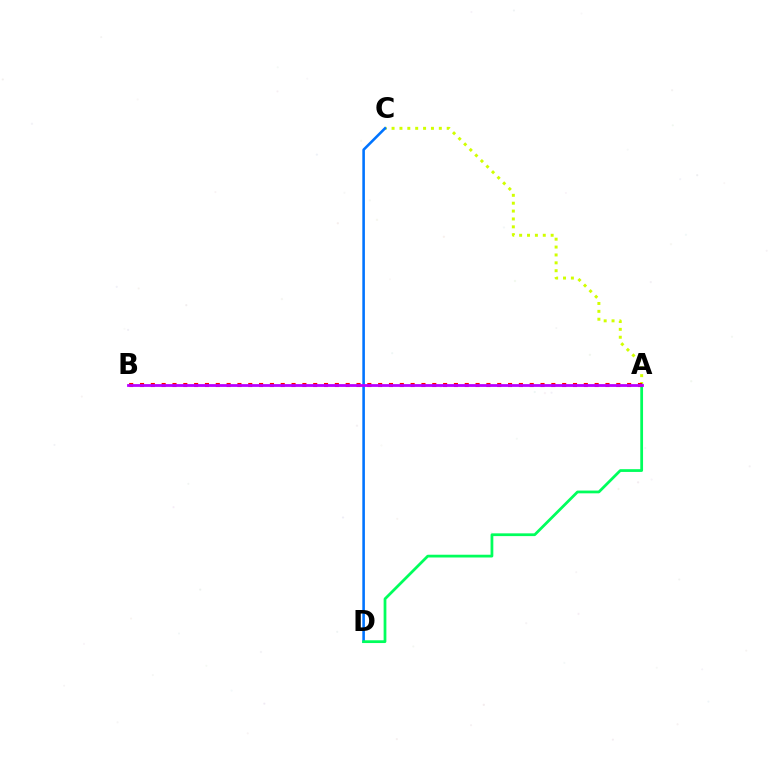{('A', 'C'): [{'color': '#d1ff00', 'line_style': 'dotted', 'thickness': 2.14}], ('C', 'D'): [{'color': '#0074ff', 'line_style': 'solid', 'thickness': 1.86}], ('A', 'D'): [{'color': '#00ff5c', 'line_style': 'solid', 'thickness': 1.99}], ('A', 'B'): [{'color': '#ff0000', 'line_style': 'dotted', 'thickness': 2.94}, {'color': '#b900ff', 'line_style': 'solid', 'thickness': 2.01}]}